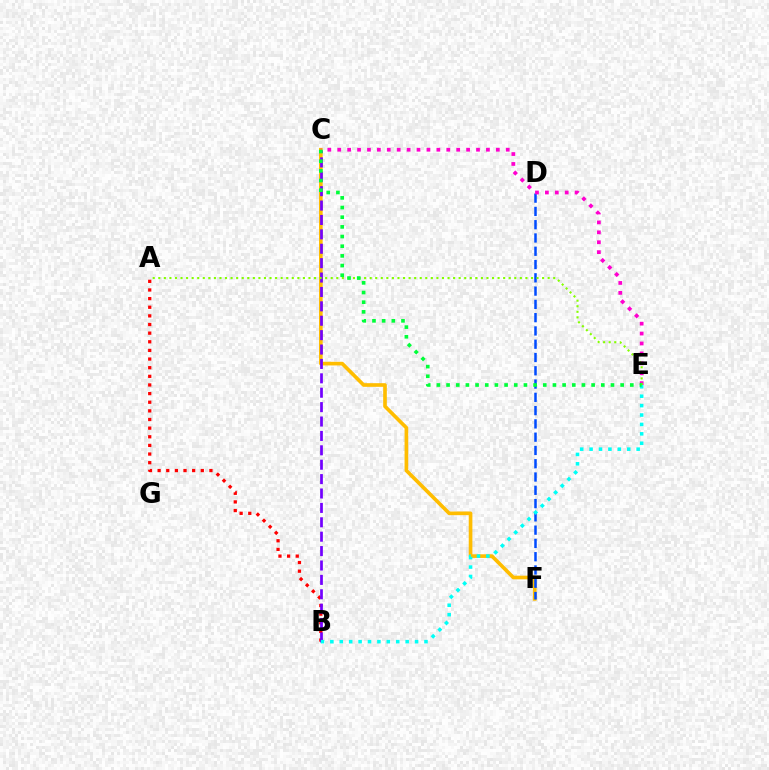{('C', 'F'): [{'color': '#ffbd00', 'line_style': 'solid', 'thickness': 2.63}], ('D', 'F'): [{'color': '#004bff', 'line_style': 'dashed', 'thickness': 1.8}], ('C', 'E'): [{'color': '#ff00cf', 'line_style': 'dotted', 'thickness': 2.69}, {'color': '#00ff39', 'line_style': 'dotted', 'thickness': 2.63}], ('A', 'B'): [{'color': '#ff0000', 'line_style': 'dotted', 'thickness': 2.35}], ('B', 'C'): [{'color': '#7200ff', 'line_style': 'dashed', 'thickness': 1.96}], ('B', 'E'): [{'color': '#00fff6', 'line_style': 'dotted', 'thickness': 2.56}], ('A', 'E'): [{'color': '#84ff00', 'line_style': 'dotted', 'thickness': 1.51}]}